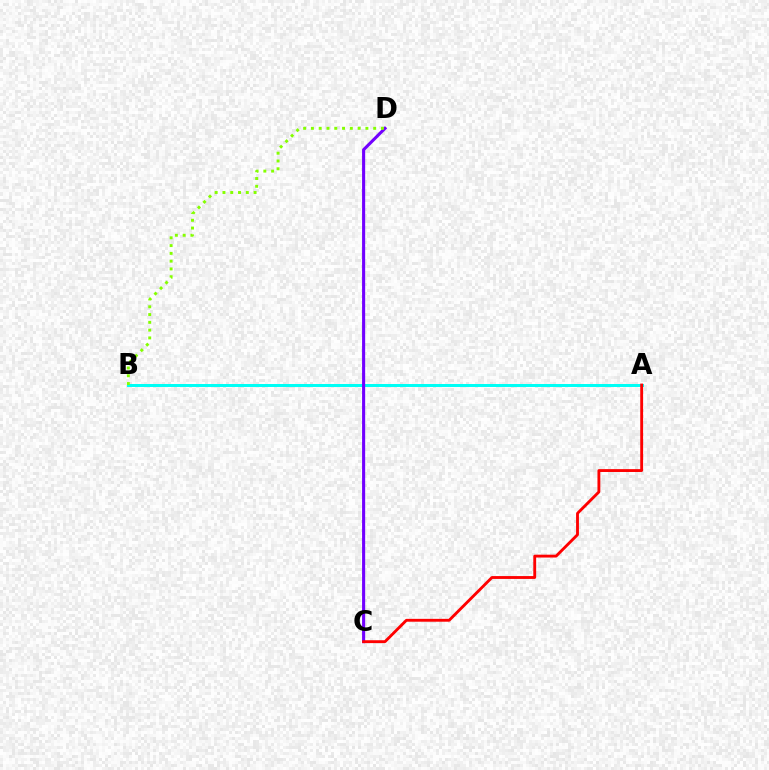{('A', 'B'): [{'color': '#00fff6', 'line_style': 'solid', 'thickness': 2.15}], ('C', 'D'): [{'color': '#7200ff', 'line_style': 'solid', 'thickness': 2.23}], ('B', 'D'): [{'color': '#84ff00', 'line_style': 'dotted', 'thickness': 2.11}], ('A', 'C'): [{'color': '#ff0000', 'line_style': 'solid', 'thickness': 2.06}]}